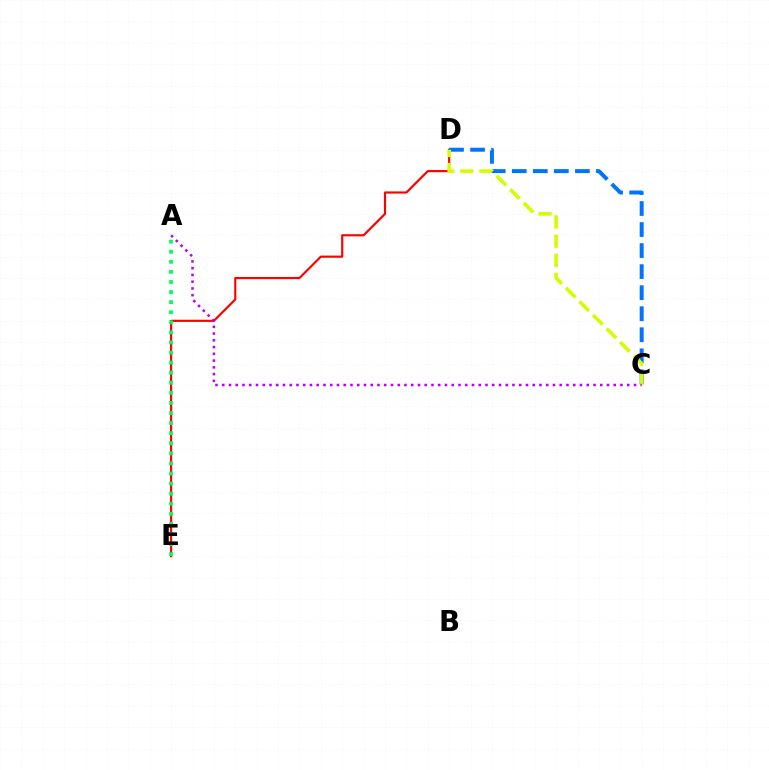{('D', 'E'): [{'color': '#ff0000', 'line_style': 'solid', 'thickness': 1.56}], ('C', 'D'): [{'color': '#0074ff', 'line_style': 'dashed', 'thickness': 2.86}, {'color': '#d1ff00', 'line_style': 'dashed', 'thickness': 2.61}], ('A', 'E'): [{'color': '#00ff5c', 'line_style': 'dotted', 'thickness': 2.74}], ('A', 'C'): [{'color': '#b900ff', 'line_style': 'dotted', 'thickness': 1.83}]}